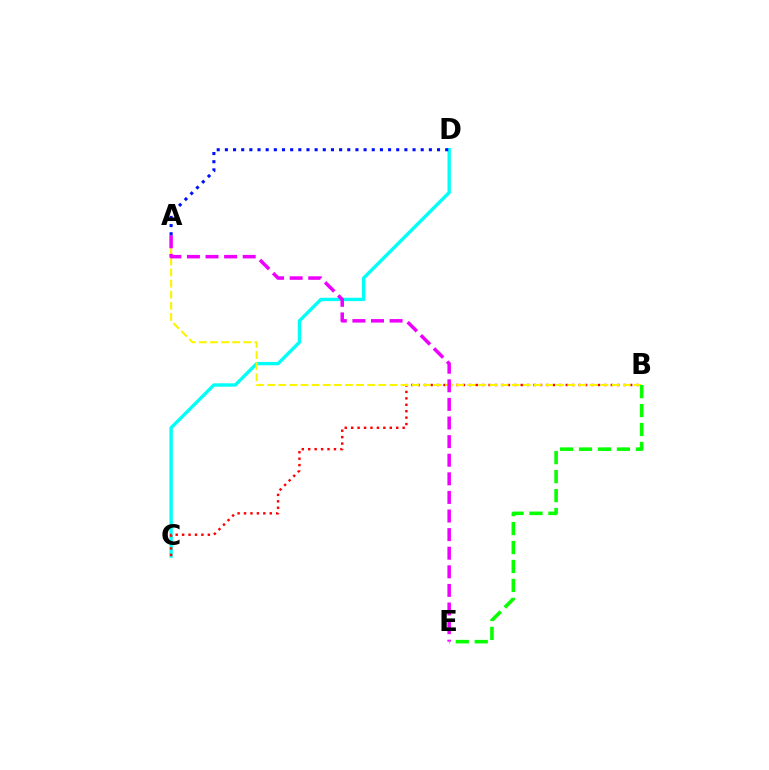{('C', 'D'): [{'color': '#00fff6', 'line_style': 'solid', 'thickness': 2.42}], ('B', 'C'): [{'color': '#ff0000', 'line_style': 'dotted', 'thickness': 1.75}], ('A', 'B'): [{'color': '#fcf500', 'line_style': 'dashed', 'thickness': 1.51}], ('A', 'E'): [{'color': '#ee00ff', 'line_style': 'dashed', 'thickness': 2.53}], ('A', 'D'): [{'color': '#0010ff', 'line_style': 'dotted', 'thickness': 2.22}], ('B', 'E'): [{'color': '#08ff00', 'line_style': 'dashed', 'thickness': 2.57}]}